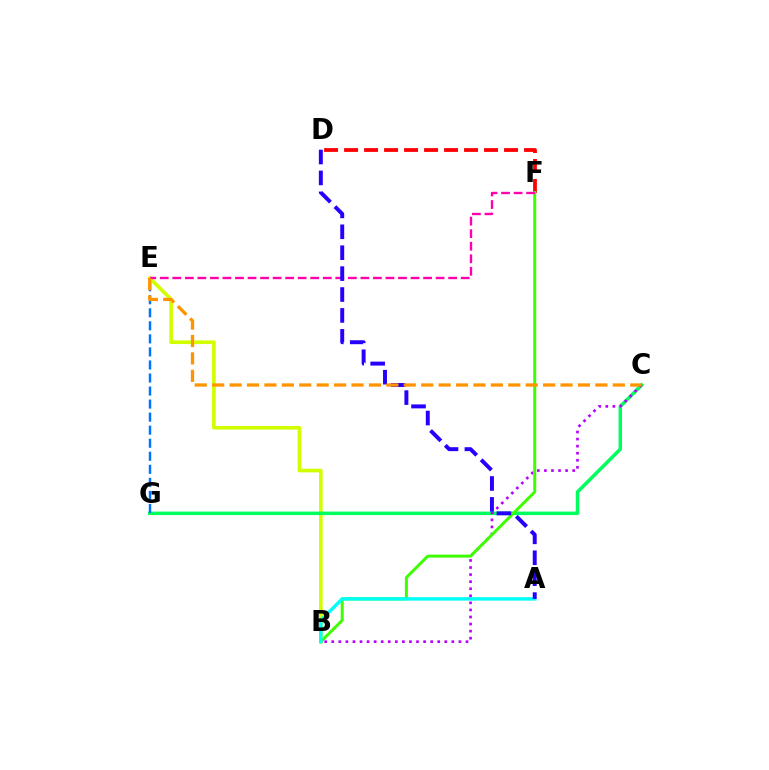{('B', 'E'): [{'color': '#d1ff00', 'line_style': 'solid', 'thickness': 2.64}], ('D', 'F'): [{'color': '#ff0000', 'line_style': 'dashed', 'thickness': 2.72}], ('C', 'G'): [{'color': '#00ff5c', 'line_style': 'solid', 'thickness': 2.5}], ('E', 'G'): [{'color': '#0074ff', 'line_style': 'dashed', 'thickness': 1.77}], ('B', 'C'): [{'color': '#b900ff', 'line_style': 'dotted', 'thickness': 1.92}], ('B', 'F'): [{'color': '#3dff00', 'line_style': 'solid', 'thickness': 2.16}], ('E', 'F'): [{'color': '#ff00ac', 'line_style': 'dashed', 'thickness': 1.7}], ('A', 'B'): [{'color': '#00fff6', 'line_style': 'solid', 'thickness': 2.48}], ('A', 'D'): [{'color': '#2500ff', 'line_style': 'dashed', 'thickness': 2.84}], ('C', 'E'): [{'color': '#ff9400', 'line_style': 'dashed', 'thickness': 2.37}]}